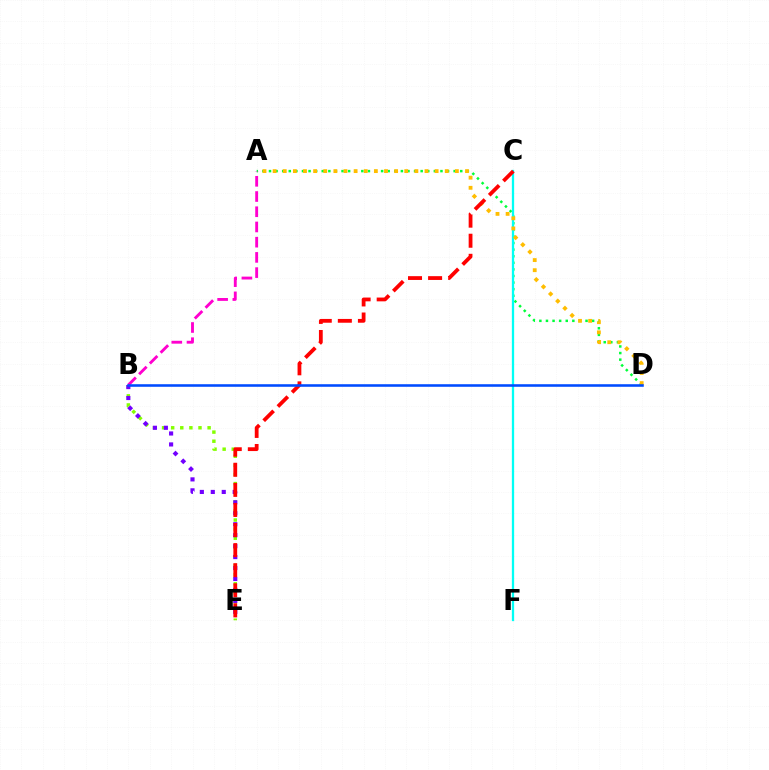{('B', 'E'): [{'color': '#84ff00', 'line_style': 'dotted', 'thickness': 2.47}, {'color': '#7200ff', 'line_style': 'dotted', 'thickness': 2.98}], ('A', 'D'): [{'color': '#00ff39', 'line_style': 'dotted', 'thickness': 1.79}, {'color': '#ffbd00', 'line_style': 'dotted', 'thickness': 2.75}], ('C', 'F'): [{'color': '#00fff6', 'line_style': 'solid', 'thickness': 1.64}], ('A', 'B'): [{'color': '#ff00cf', 'line_style': 'dashed', 'thickness': 2.07}], ('C', 'E'): [{'color': '#ff0000', 'line_style': 'dashed', 'thickness': 2.73}], ('B', 'D'): [{'color': '#004bff', 'line_style': 'solid', 'thickness': 1.85}]}